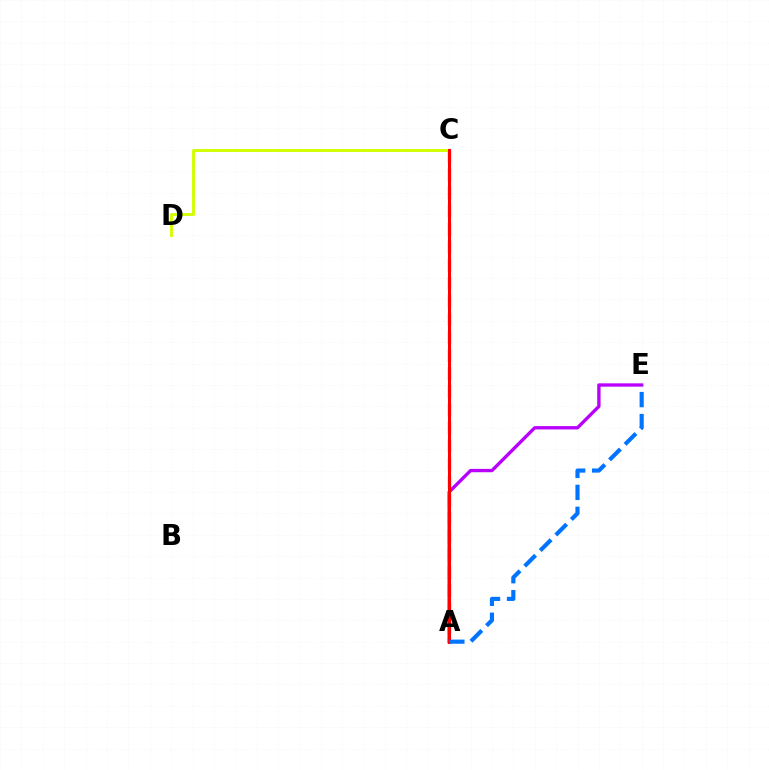{('C', 'D'): [{'color': '#d1ff00', 'line_style': 'solid', 'thickness': 2.08}], ('A', 'C'): [{'color': '#00ff5c', 'line_style': 'dashed', 'thickness': 2.46}, {'color': '#ff0000', 'line_style': 'solid', 'thickness': 2.19}], ('A', 'E'): [{'color': '#b900ff', 'line_style': 'solid', 'thickness': 2.4}, {'color': '#0074ff', 'line_style': 'dashed', 'thickness': 2.99}]}